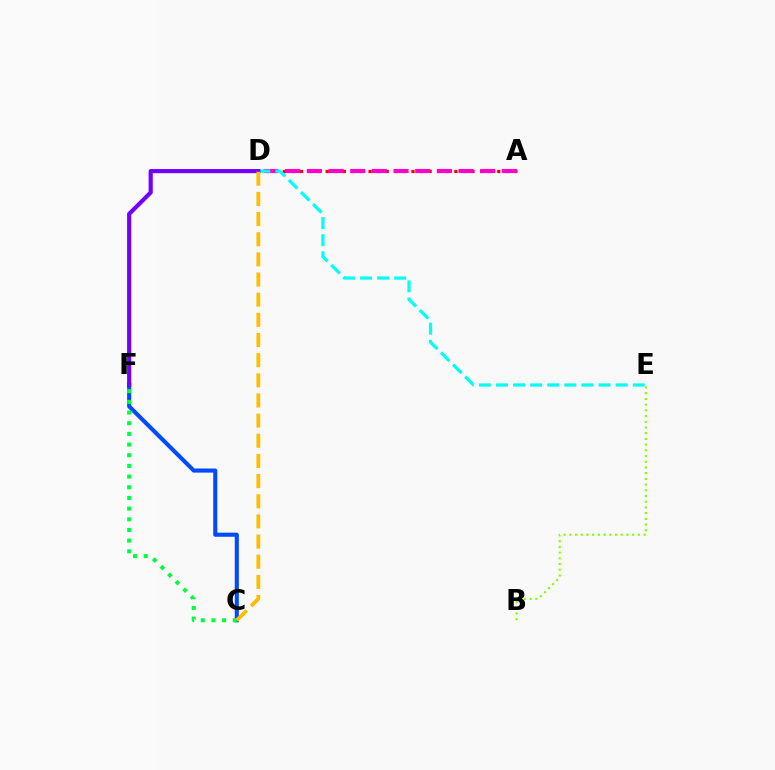{('C', 'F'): [{'color': '#004bff', 'line_style': 'solid', 'thickness': 2.95}, {'color': '#00ff39', 'line_style': 'dotted', 'thickness': 2.9}], ('A', 'D'): [{'color': '#ff0000', 'line_style': 'dotted', 'thickness': 2.33}, {'color': '#ff00cf', 'line_style': 'dashed', 'thickness': 2.94}], ('D', 'E'): [{'color': '#00fff6', 'line_style': 'dashed', 'thickness': 2.32}], ('B', 'E'): [{'color': '#84ff00', 'line_style': 'dotted', 'thickness': 1.55}], ('D', 'F'): [{'color': '#7200ff', 'line_style': 'solid', 'thickness': 2.99}], ('C', 'D'): [{'color': '#ffbd00', 'line_style': 'dashed', 'thickness': 2.74}]}